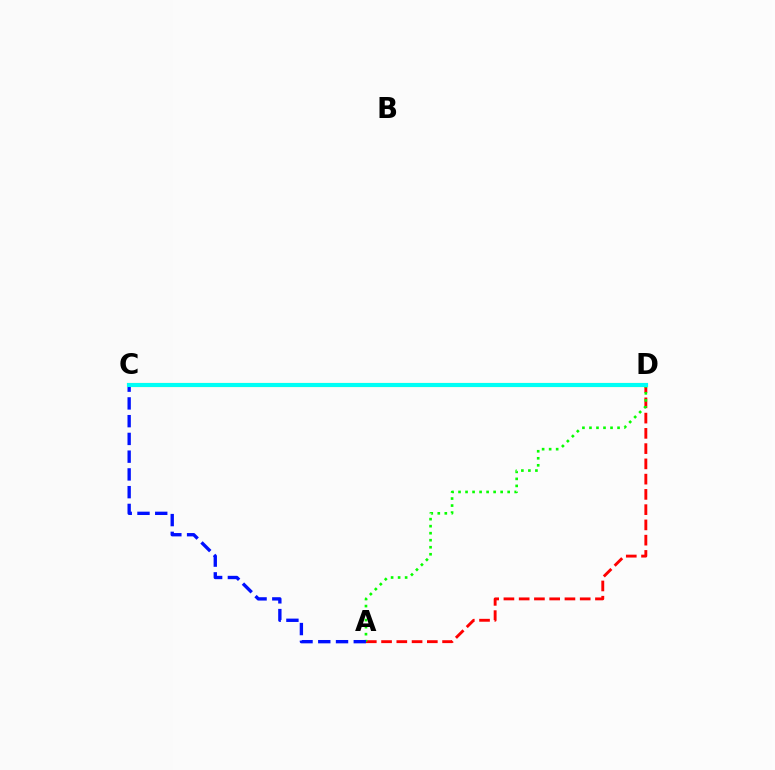{('C', 'D'): [{'color': '#fcf500', 'line_style': 'solid', 'thickness': 2.94}, {'color': '#ee00ff', 'line_style': 'dotted', 'thickness': 2.63}, {'color': '#00fff6', 'line_style': 'solid', 'thickness': 2.96}], ('A', 'D'): [{'color': '#ff0000', 'line_style': 'dashed', 'thickness': 2.07}, {'color': '#08ff00', 'line_style': 'dotted', 'thickness': 1.91}], ('A', 'C'): [{'color': '#0010ff', 'line_style': 'dashed', 'thickness': 2.41}]}